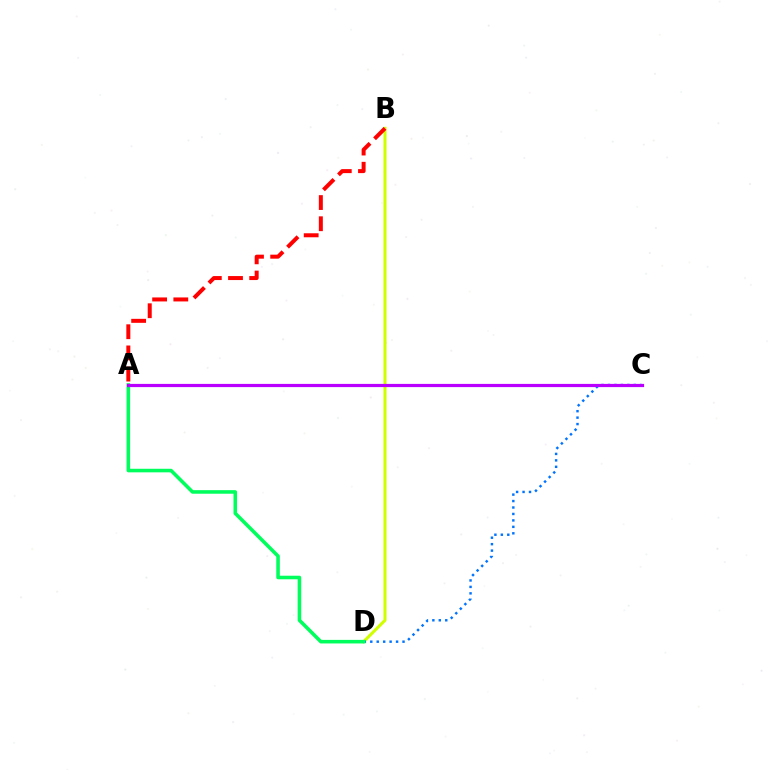{('B', 'D'): [{'color': '#d1ff00', 'line_style': 'solid', 'thickness': 2.2}], ('C', 'D'): [{'color': '#0074ff', 'line_style': 'dotted', 'thickness': 1.75}], ('A', 'B'): [{'color': '#ff0000', 'line_style': 'dashed', 'thickness': 2.88}], ('A', 'D'): [{'color': '#00ff5c', 'line_style': 'solid', 'thickness': 2.57}], ('A', 'C'): [{'color': '#b900ff', 'line_style': 'solid', 'thickness': 2.3}]}